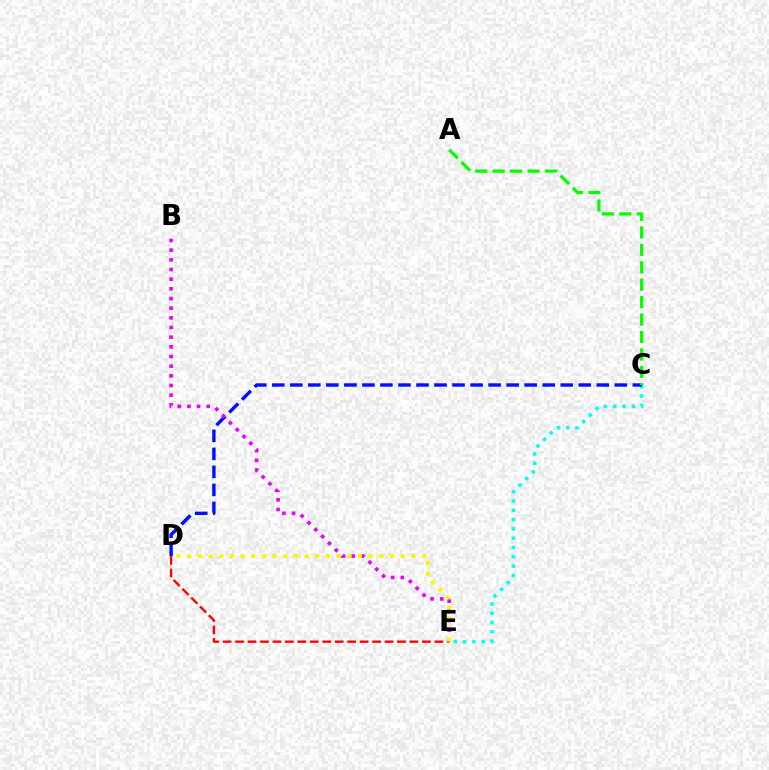{('C', 'E'): [{'color': '#00fff6', 'line_style': 'dotted', 'thickness': 2.53}], ('C', 'D'): [{'color': '#0010ff', 'line_style': 'dashed', 'thickness': 2.45}], ('A', 'C'): [{'color': '#08ff00', 'line_style': 'dashed', 'thickness': 2.37}], ('B', 'E'): [{'color': '#ee00ff', 'line_style': 'dotted', 'thickness': 2.63}], ('D', 'E'): [{'color': '#ff0000', 'line_style': 'dashed', 'thickness': 1.69}, {'color': '#fcf500', 'line_style': 'dotted', 'thickness': 2.9}]}